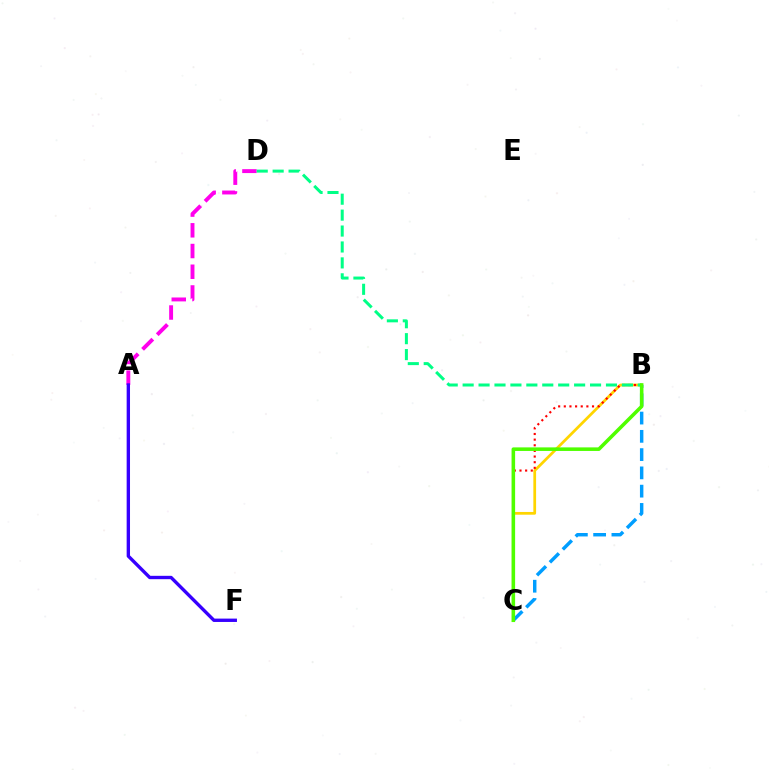{('B', 'C'): [{'color': '#ffd500', 'line_style': 'solid', 'thickness': 1.97}, {'color': '#ff0000', 'line_style': 'dotted', 'thickness': 1.53}, {'color': '#009eff', 'line_style': 'dashed', 'thickness': 2.48}, {'color': '#4fff00', 'line_style': 'solid', 'thickness': 2.57}], ('A', 'D'): [{'color': '#ff00ed', 'line_style': 'dashed', 'thickness': 2.81}], ('B', 'D'): [{'color': '#00ff86', 'line_style': 'dashed', 'thickness': 2.16}], ('A', 'F'): [{'color': '#3700ff', 'line_style': 'solid', 'thickness': 2.42}]}